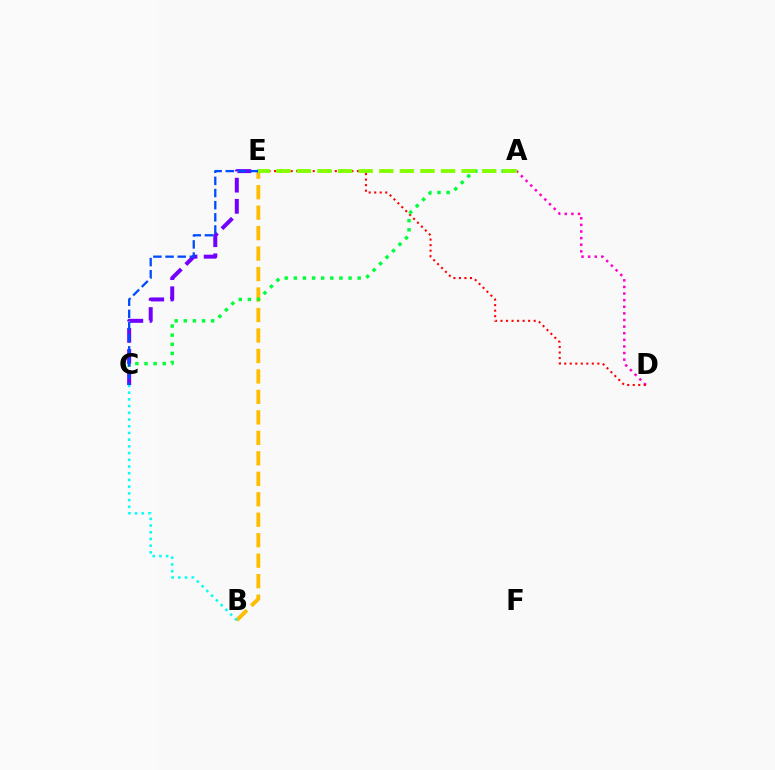{('A', 'D'): [{'color': '#ff00cf', 'line_style': 'dotted', 'thickness': 1.8}], ('B', 'E'): [{'color': '#ffbd00', 'line_style': 'dashed', 'thickness': 2.78}], ('D', 'E'): [{'color': '#ff0000', 'line_style': 'dotted', 'thickness': 1.5}], ('A', 'C'): [{'color': '#00ff39', 'line_style': 'dotted', 'thickness': 2.48}], ('C', 'E'): [{'color': '#7200ff', 'line_style': 'dashed', 'thickness': 2.87}, {'color': '#004bff', 'line_style': 'dashed', 'thickness': 1.65}], ('A', 'E'): [{'color': '#84ff00', 'line_style': 'dashed', 'thickness': 2.8}], ('B', 'C'): [{'color': '#00fff6', 'line_style': 'dotted', 'thickness': 1.82}]}